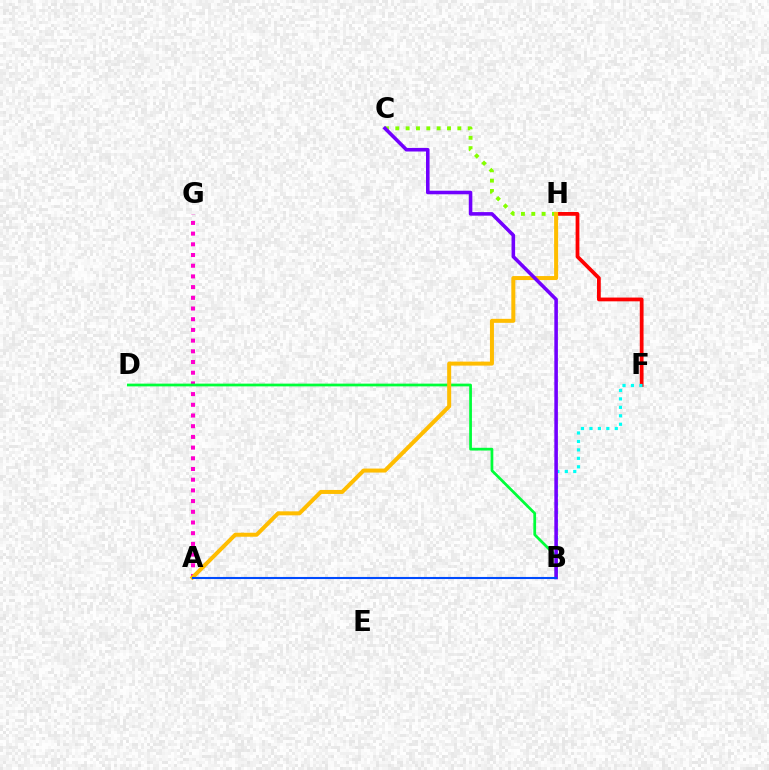{('F', 'H'): [{'color': '#ff0000', 'line_style': 'solid', 'thickness': 2.71}], ('B', 'F'): [{'color': '#00fff6', 'line_style': 'dotted', 'thickness': 2.3}], ('A', 'G'): [{'color': '#ff00cf', 'line_style': 'dotted', 'thickness': 2.91}], ('B', 'D'): [{'color': '#00ff39', 'line_style': 'solid', 'thickness': 1.98}], ('C', 'H'): [{'color': '#84ff00', 'line_style': 'dotted', 'thickness': 2.81}], ('A', 'H'): [{'color': '#ffbd00', 'line_style': 'solid', 'thickness': 2.88}], ('B', 'C'): [{'color': '#7200ff', 'line_style': 'solid', 'thickness': 2.57}], ('A', 'B'): [{'color': '#004bff', 'line_style': 'solid', 'thickness': 1.51}]}